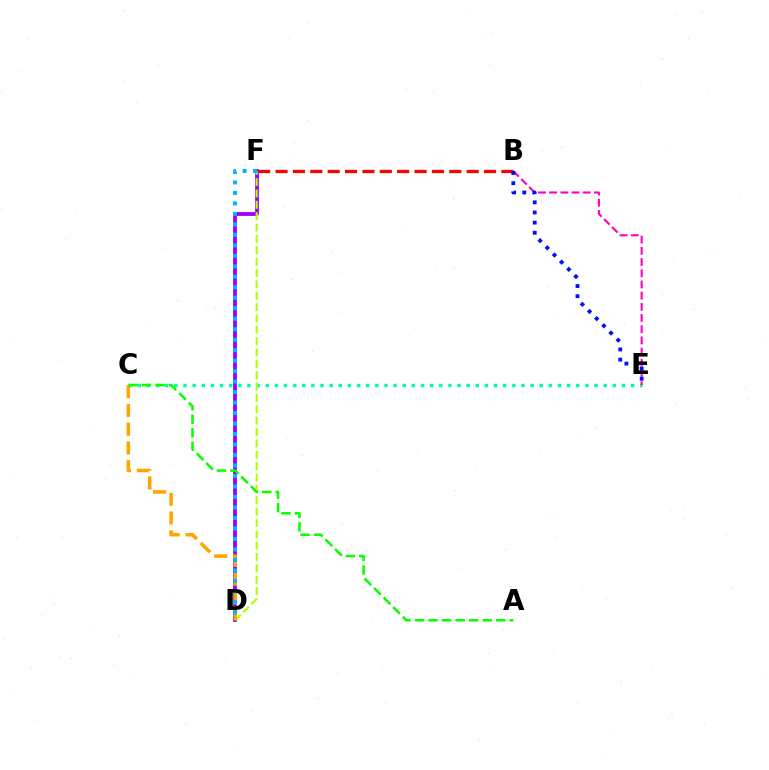{('B', 'F'): [{'color': '#ff0000', 'line_style': 'dashed', 'thickness': 2.36}], ('D', 'F'): [{'color': '#9b00ff', 'line_style': 'solid', 'thickness': 2.74}, {'color': '#b3ff00', 'line_style': 'dashed', 'thickness': 1.54}, {'color': '#00b5ff', 'line_style': 'dotted', 'thickness': 2.85}], ('C', 'E'): [{'color': '#00ff9d', 'line_style': 'dotted', 'thickness': 2.48}], ('B', 'E'): [{'color': '#ff00bd', 'line_style': 'dashed', 'thickness': 1.52}, {'color': '#0010ff', 'line_style': 'dotted', 'thickness': 2.76}], ('C', 'D'): [{'color': '#ffa500', 'line_style': 'dashed', 'thickness': 2.55}], ('A', 'C'): [{'color': '#08ff00', 'line_style': 'dashed', 'thickness': 1.84}]}